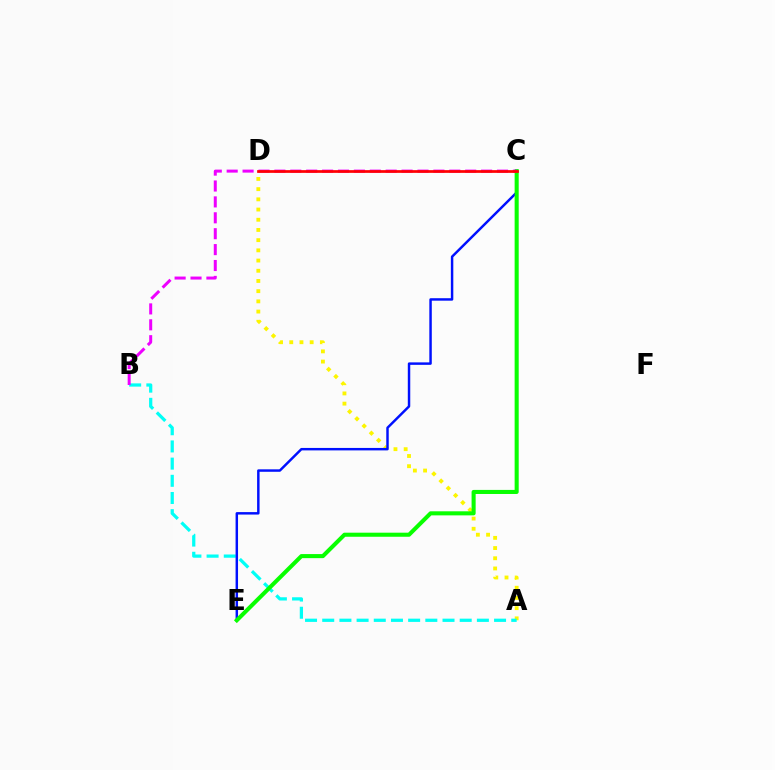{('A', 'D'): [{'color': '#fcf500', 'line_style': 'dotted', 'thickness': 2.77}], ('A', 'B'): [{'color': '#00fff6', 'line_style': 'dashed', 'thickness': 2.33}], ('C', 'E'): [{'color': '#0010ff', 'line_style': 'solid', 'thickness': 1.77}, {'color': '#08ff00', 'line_style': 'solid', 'thickness': 2.93}], ('B', 'C'): [{'color': '#ee00ff', 'line_style': 'dashed', 'thickness': 2.16}], ('C', 'D'): [{'color': '#ff0000', 'line_style': 'solid', 'thickness': 1.96}]}